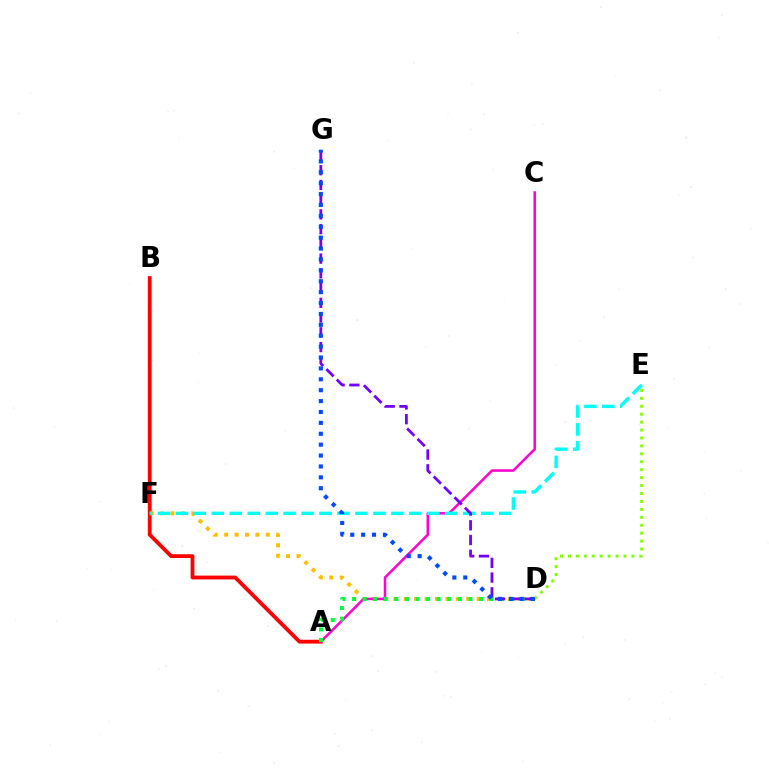{('A', 'B'): [{'color': '#ff0000', 'line_style': 'solid', 'thickness': 2.74}], ('D', 'F'): [{'color': '#ffbd00', 'line_style': 'dotted', 'thickness': 2.83}], ('A', 'C'): [{'color': '#ff00cf', 'line_style': 'solid', 'thickness': 1.81}], ('A', 'D'): [{'color': '#00ff39', 'line_style': 'dotted', 'thickness': 2.87}], ('D', 'E'): [{'color': '#84ff00', 'line_style': 'dotted', 'thickness': 2.16}], ('E', 'F'): [{'color': '#00fff6', 'line_style': 'dashed', 'thickness': 2.44}], ('D', 'G'): [{'color': '#7200ff', 'line_style': 'dashed', 'thickness': 2.0}, {'color': '#004bff', 'line_style': 'dotted', 'thickness': 2.96}]}